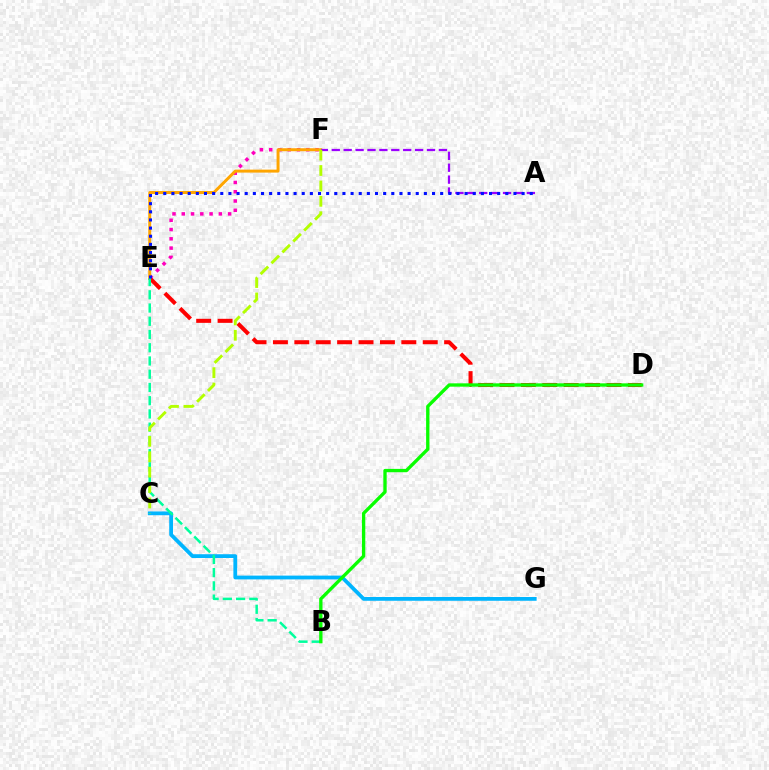{('E', 'F'): [{'color': '#ff00bd', 'line_style': 'dotted', 'thickness': 2.52}, {'color': '#ffa500', 'line_style': 'solid', 'thickness': 2.14}], ('C', 'G'): [{'color': '#00b5ff', 'line_style': 'solid', 'thickness': 2.72}], ('D', 'E'): [{'color': '#ff0000', 'line_style': 'dashed', 'thickness': 2.91}], ('A', 'F'): [{'color': '#9b00ff', 'line_style': 'dashed', 'thickness': 1.62}], ('B', 'E'): [{'color': '#00ff9d', 'line_style': 'dashed', 'thickness': 1.8}], ('B', 'D'): [{'color': '#08ff00', 'line_style': 'solid', 'thickness': 2.4}], ('A', 'E'): [{'color': '#0010ff', 'line_style': 'dotted', 'thickness': 2.21}], ('C', 'F'): [{'color': '#b3ff00', 'line_style': 'dashed', 'thickness': 2.09}]}